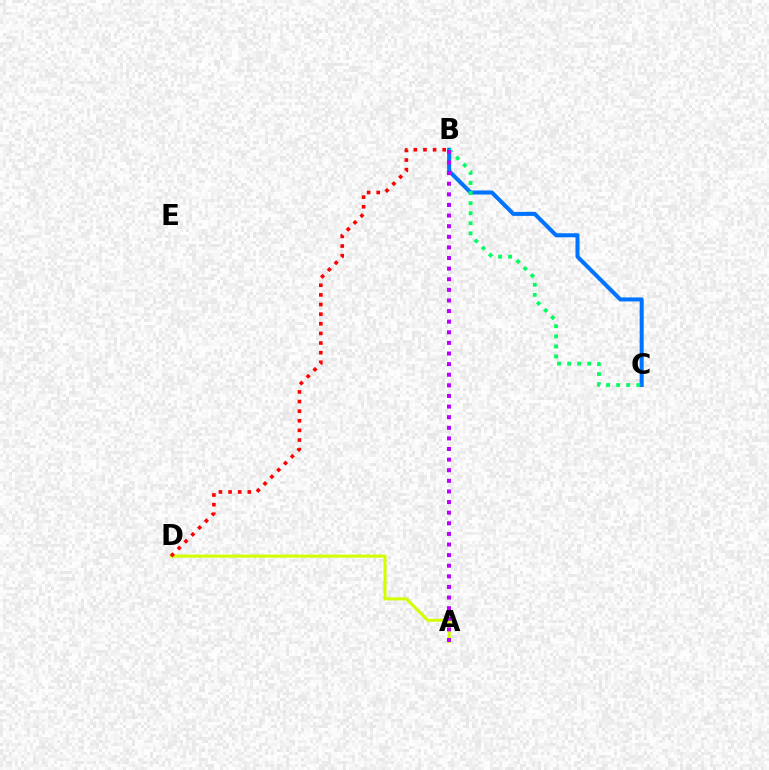{('B', 'C'): [{'color': '#0074ff', 'line_style': 'solid', 'thickness': 2.9}, {'color': '#00ff5c', 'line_style': 'dotted', 'thickness': 2.73}], ('A', 'D'): [{'color': '#d1ff00', 'line_style': 'solid', 'thickness': 2.19}], ('A', 'B'): [{'color': '#b900ff', 'line_style': 'dotted', 'thickness': 2.88}], ('B', 'D'): [{'color': '#ff0000', 'line_style': 'dotted', 'thickness': 2.61}]}